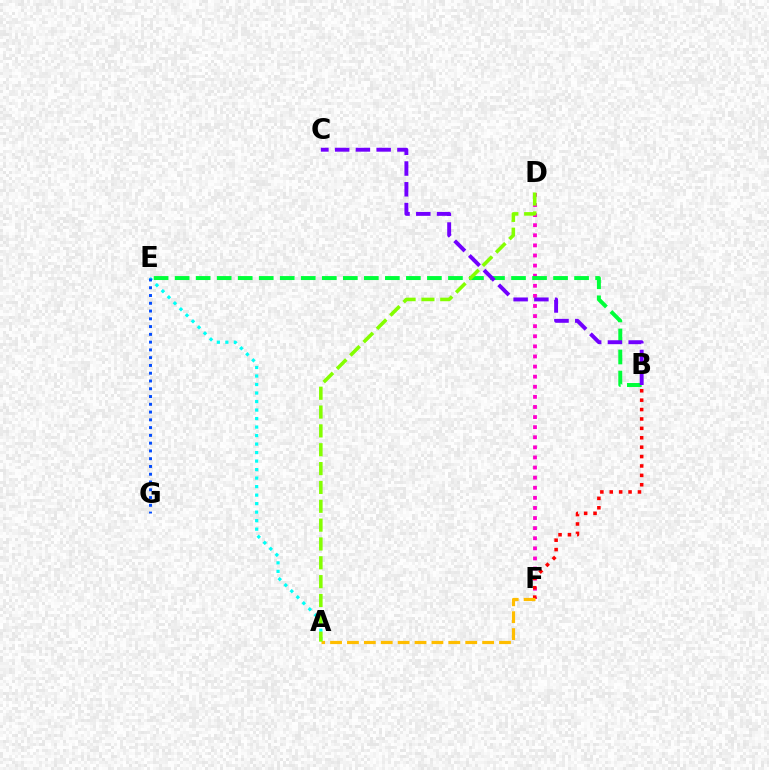{('D', 'F'): [{'color': '#ff00cf', 'line_style': 'dotted', 'thickness': 2.74}], ('B', 'F'): [{'color': '#ff0000', 'line_style': 'dotted', 'thickness': 2.55}], ('B', 'E'): [{'color': '#00ff39', 'line_style': 'dashed', 'thickness': 2.86}], ('A', 'E'): [{'color': '#00fff6', 'line_style': 'dotted', 'thickness': 2.31}], ('A', 'F'): [{'color': '#ffbd00', 'line_style': 'dashed', 'thickness': 2.3}], ('B', 'C'): [{'color': '#7200ff', 'line_style': 'dashed', 'thickness': 2.82}], ('E', 'G'): [{'color': '#004bff', 'line_style': 'dotted', 'thickness': 2.11}], ('A', 'D'): [{'color': '#84ff00', 'line_style': 'dashed', 'thickness': 2.56}]}